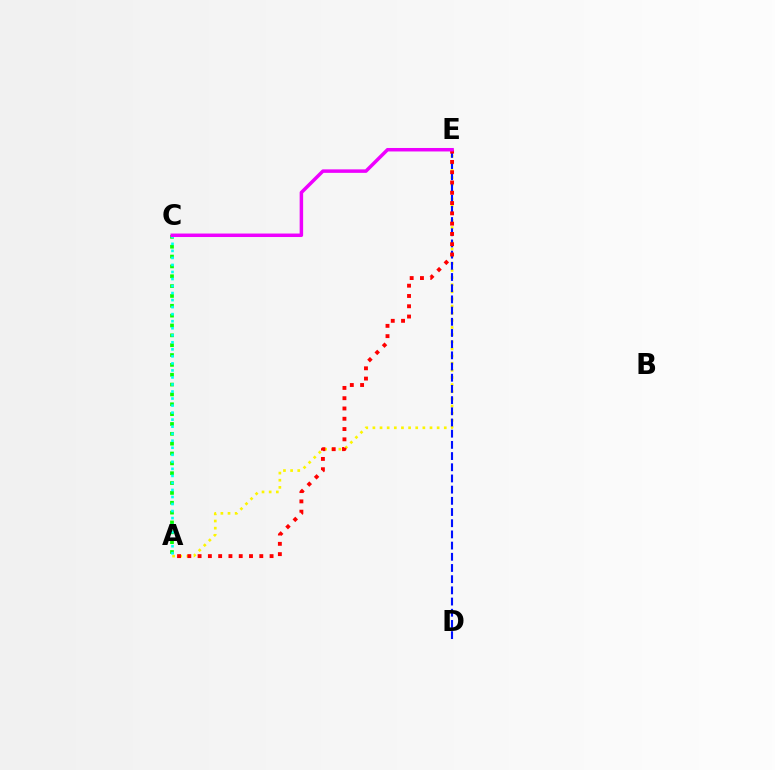{('A', 'E'): [{'color': '#fcf500', 'line_style': 'dotted', 'thickness': 1.94}, {'color': '#ff0000', 'line_style': 'dotted', 'thickness': 2.79}], ('D', 'E'): [{'color': '#0010ff', 'line_style': 'dashed', 'thickness': 1.52}], ('A', 'C'): [{'color': '#08ff00', 'line_style': 'dotted', 'thickness': 2.68}, {'color': '#00fff6', 'line_style': 'dotted', 'thickness': 1.91}], ('C', 'E'): [{'color': '#ee00ff', 'line_style': 'solid', 'thickness': 2.51}]}